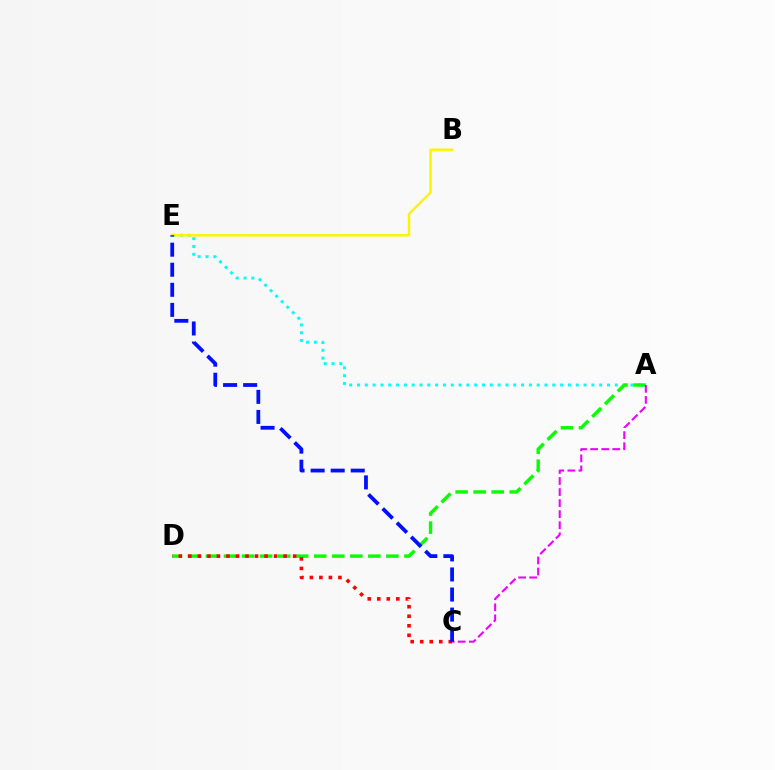{('A', 'E'): [{'color': '#00fff6', 'line_style': 'dotted', 'thickness': 2.12}], ('A', 'D'): [{'color': '#08ff00', 'line_style': 'dashed', 'thickness': 2.45}], ('B', 'E'): [{'color': '#fcf500', 'line_style': 'solid', 'thickness': 1.78}], ('A', 'C'): [{'color': '#ee00ff', 'line_style': 'dashed', 'thickness': 1.5}], ('C', 'D'): [{'color': '#ff0000', 'line_style': 'dotted', 'thickness': 2.59}], ('C', 'E'): [{'color': '#0010ff', 'line_style': 'dashed', 'thickness': 2.73}]}